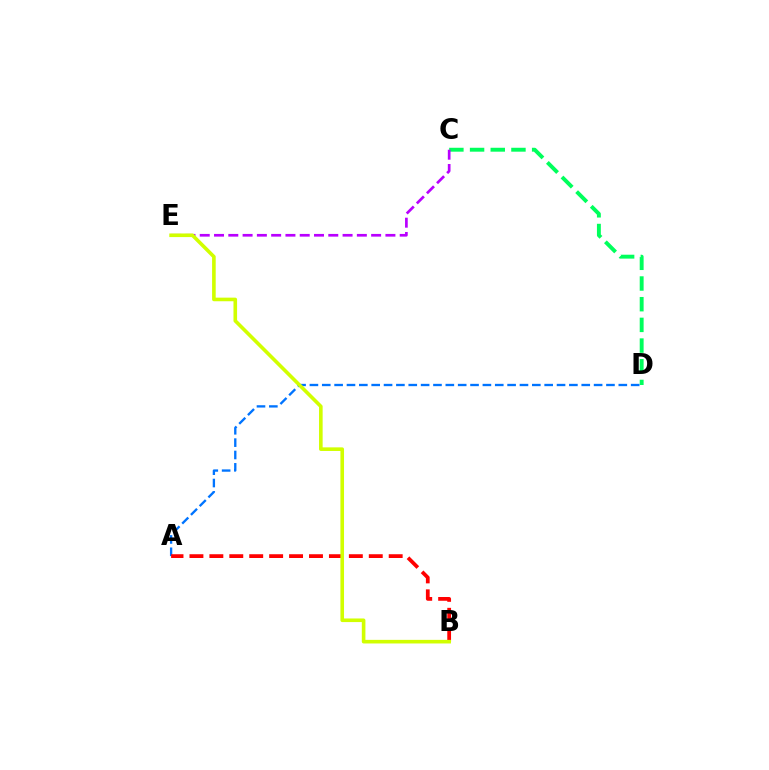{('C', 'D'): [{'color': '#00ff5c', 'line_style': 'dashed', 'thickness': 2.81}], ('C', 'E'): [{'color': '#b900ff', 'line_style': 'dashed', 'thickness': 1.94}], ('A', 'D'): [{'color': '#0074ff', 'line_style': 'dashed', 'thickness': 1.68}], ('A', 'B'): [{'color': '#ff0000', 'line_style': 'dashed', 'thickness': 2.71}], ('B', 'E'): [{'color': '#d1ff00', 'line_style': 'solid', 'thickness': 2.6}]}